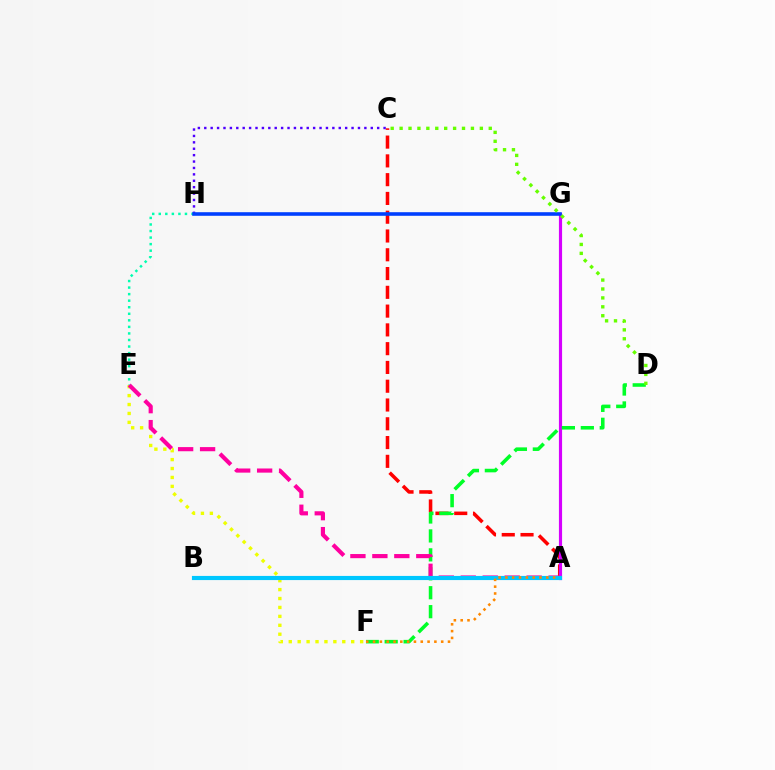{('A', 'C'): [{'color': '#ff0000', 'line_style': 'dashed', 'thickness': 2.55}], ('C', 'H'): [{'color': '#4f00ff', 'line_style': 'dotted', 'thickness': 1.74}], ('A', 'G'): [{'color': '#d600ff', 'line_style': 'solid', 'thickness': 2.28}], ('D', 'F'): [{'color': '#00ff27', 'line_style': 'dashed', 'thickness': 2.57}], ('E', 'F'): [{'color': '#eeff00', 'line_style': 'dotted', 'thickness': 2.42}], ('A', 'E'): [{'color': '#ff00a0', 'line_style': 'dashed', 'thickness': 2.98}], ('A', 'B'): [{'color': '#00c7ff', 'line_style': 'solid', 'thickness': 2.99}], ('E', 'H'): [{'color': '#00ffaf', 'line_style': 'dotted', 'thickness': 1.78}], ('G', 'H'): [{'color': '#003fff', 'line_style': 'solid', 'thickness': 2.59}], ('C', 'D'): [{'color': '#66ff00', 'line_style': 'dotted', 'thickness': 2.42}], ('A', 'F'): [{'color': '#ff8800', 'line_style': 'dotted', 'thickness': 1.85}]}